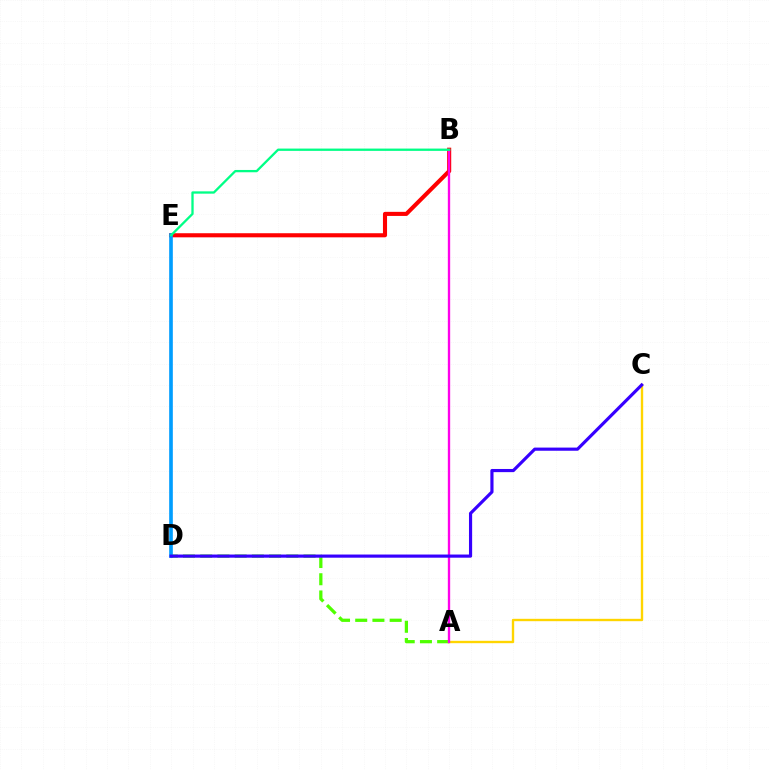{('A', 'D'): [{'color': '#4fff00', 'line_style': 'dashed', 'thickness': 2.34}], ('B', 'E'): [{'color': '#ff0000', 'line_style': 'solid', 'thickness': 2.95}, {'color': '#00ff86', 'line_style': 'solid', 'thickness': 1.66}], ('A', 'C'): [{'color': '#ffd500', 'line_style': 'solid', 'thickness': 1.71}], ('D', 'E'): [{'color': '#009eff', 'line_style': 'solid', 'thickness': 2.63}], ('A', 'B'): [{'color': '#ff00ed', 'line_style': 'solid', 'thickness': 1.69}], ('C', 'D'): [{'color': '#3700ff', 'line_style': 'solid', 'thickness': 2.27}]}